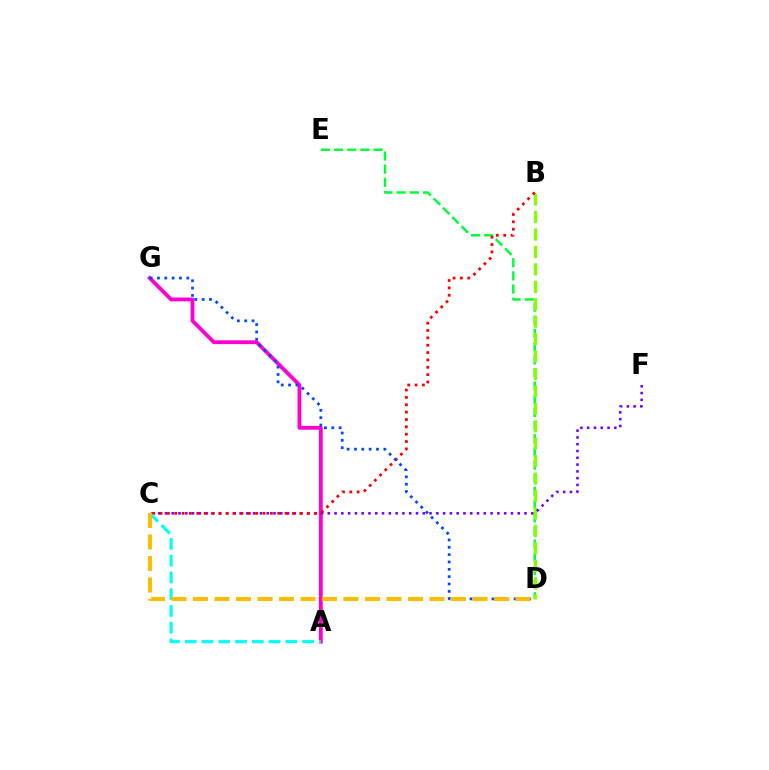{('A', 'G'): [{'color': '#ff00cf', 'line_style': 'solid', 'thickness': 2.75}], ('D', 'E'): [{'color': '#00ff39', 'line_style': 'dashed', 'thickness': 1.79}], ('B', 'D'): [{'color': '#84ff00', 'line_style': 'dashed', 'thickness': 2.37}], ('C', 'F'): [{'color': '#7200ff', 'line_style': 'dotted', 'thickness': 1.84}], ('B', 'C'): [{'color': '#ff0000', 'line_style': 'dotted', 'thickness': 2.0}], ('A', 'C'): [{'color': '#00fff6', 'line_style': 'dashed', 'thickness': 2.28}], ('D', 'G'): [{'color': '#004bff', 'line_style': 'dotted', 'thickness': 2.0}], ('C', 'D'): [{'color': '#ffbd00', 'line_style': 'dashed', 'thickness': 2.92}]}